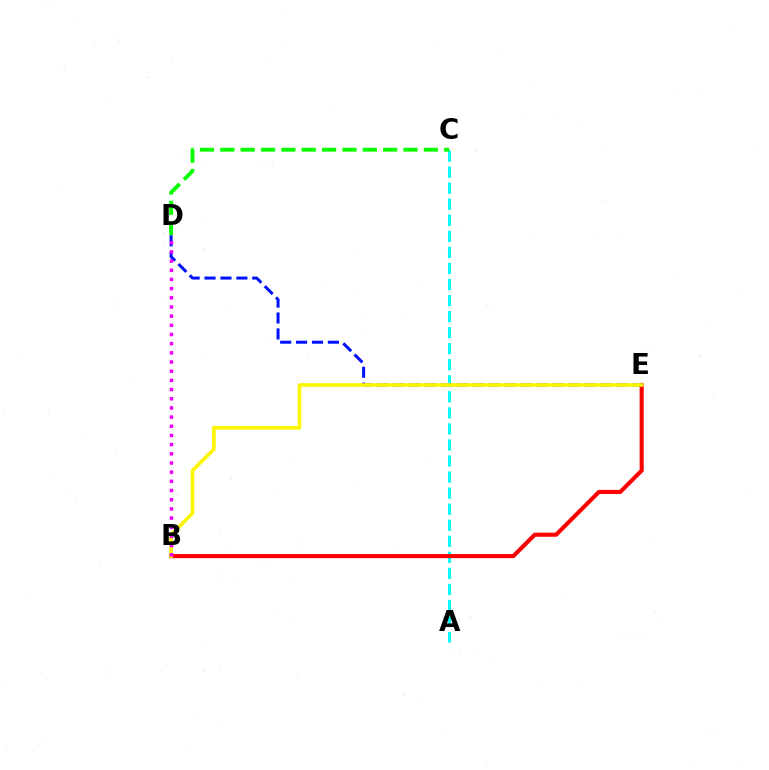{('A', 'C'): [{'color': '#00fff6', 'line_style': 'dashed', 'thickness': 2.18}], ('B', 'E'): [{'color': '#ff0000', 'line_style': 'solid', 'thickness': 2.95}, {'color': '#fcf500', 'line_style': 'solid', 'thickness': 2.6}], ('C', 'D'): [{'color': '#08ff00', 'line_style': 'dashed', 'thickness': 2.77}], ('D', 'E'): [{'color': '#0010ff', 'line_style': 'dashed', 'thickness': 2.16}], ('B', 'D'): [{'color': '#ee00ff', 'line_style': 'dotted', 'thickness': 2.49}]}